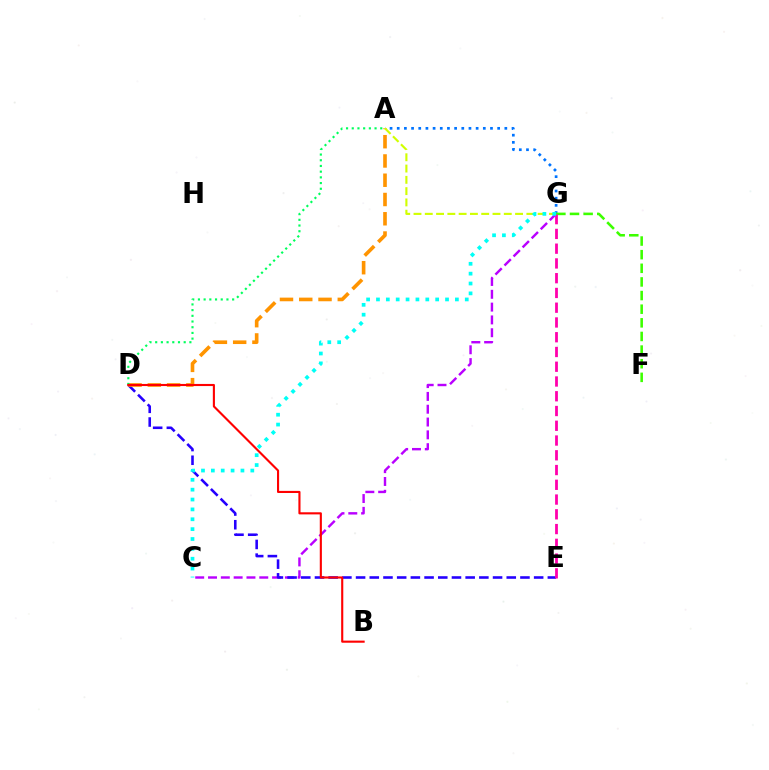{('C', 'G'): [{'color': '#b900ff', 'line_style': 'dashed', 'thickness': 1.74}, {'color': '#00fff6', 'line_style': 'dotted', 'thickness': 2.68}], ('D', 'E'): [{'color': '#2500ff', 'line_style': 'dashed', 'thickness': 1.86}], ('A', 'D'): [{'color': '#ff9400', 'line_style': 'dashed', 'thickness': 2.62}, {'color': '#00ff5c', 'line_style': 'dotted', 'thickness': 1.55}], ('A', 'G'): [{'color': '#0074ff', 'line_style': 'dotted', 'thickness': 1.95}, {'color': '#d1ff00', 'line_style': 'dashed', 'thickness': 1.53}], ('F', 'G'): [{'color': '#3dff00', 'line_style': 'dashed', 'thickness': 1.85}], ('B', 'D'): [{'color': '#ff0000', 'line_style': 'solid', 'thickness': 1.52}], ('E', 'G'): [{'color': '#ff00ac', 'line_style': 'dashed', 'thickness': 2.0}]}